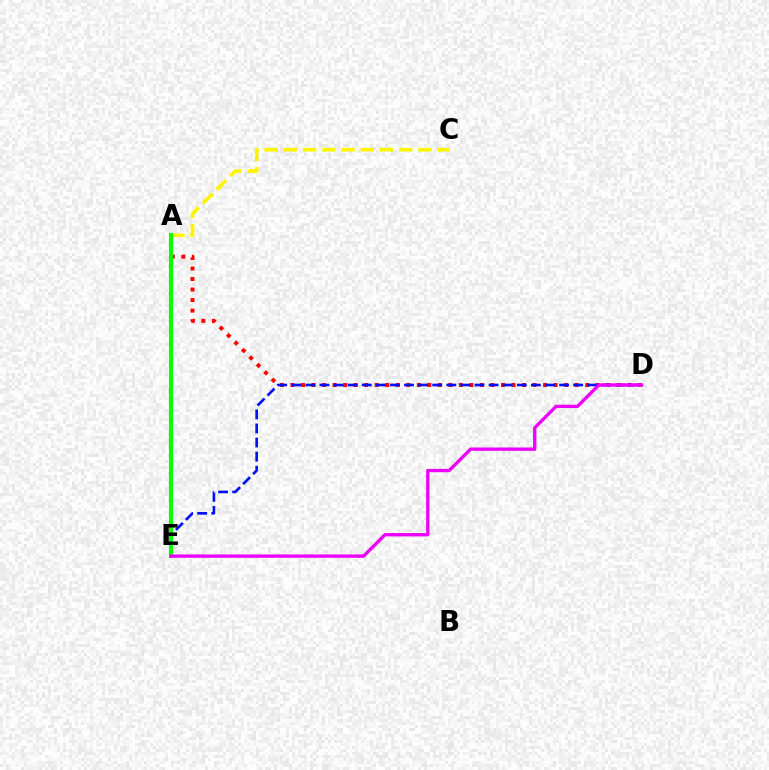{('A', 'C'): [{'color': '#fcf500', 'line_style': 'dashed', 'thickness': 2.61}], ('A', 'D'): [{'color': '#ff0000', 'line_style': 'dotted', 'thickness': 2.86}], ('D', 'E'): [{'color': '#0010ff', 'line_style': 'dashed', 'thickness': 1.91}, {'color': '#ee00ff', 'line_style': 'solid', 'thickness': 2.4}], ('A', 'E'): [{'color': '#00fff6', 'line_style': 'solid', 'thickness': 1.94}, {'color': '#08ff00', 'line_style': 'solid', 'thickness': 2.98}]}